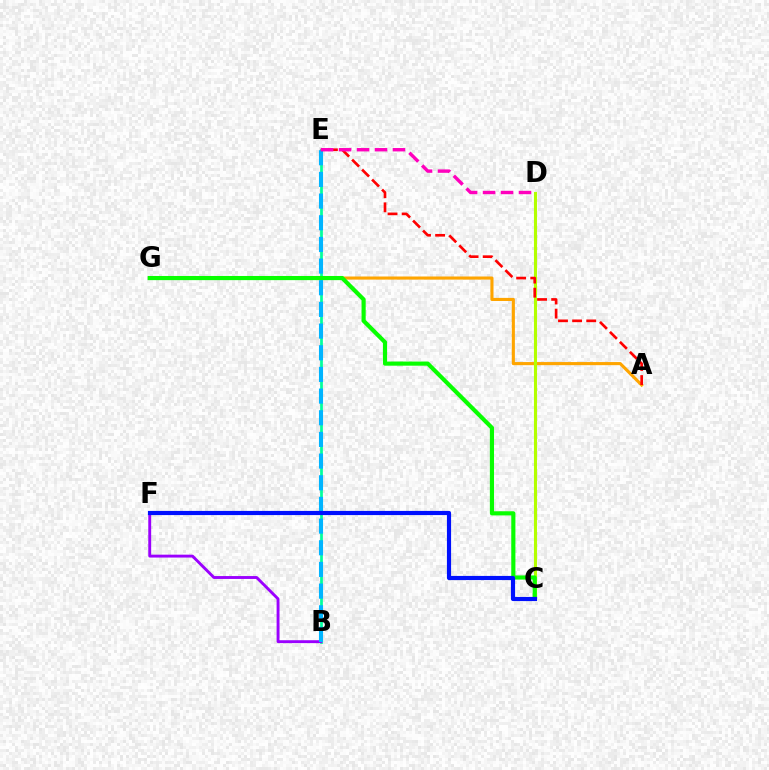{('B', 'E'): [{'color': '#00ff9d', 'line_style': 'solid', 'thickness': 1.97}, {'color': '#00b5ff', 'line_style': 'dashed', 'thickness': 2.94}], ('A', 'G'): [{'color': '#ffa500', 'line_style': 'solid', 'thickness': 2.24}], ('C', 'D'): [{'color': '#b3ff00', 'line_style': 'solid', 'thickness': 2.23}], ('C', 'G'): [{'color': '#08ff00', 'line_style': 'solid', 'thickness': 2.99}], ('B', 'F'): [{'color': '#9b00ff', 'line_style': 'solid', 'thickness': 2.08}], ('C', 'F'): [{'color': '#0010ff', 'line_style': 'solid', 'thickness': 2.99}], ('A', 'E'): [{'color': '#ff0000', 'line_style': 'dashed', 'thickness': 1.92}], ('D', 'E'): [{'color': '#ff00bd', 'line_style': 'dashed', 'thickness': 2.44}]}